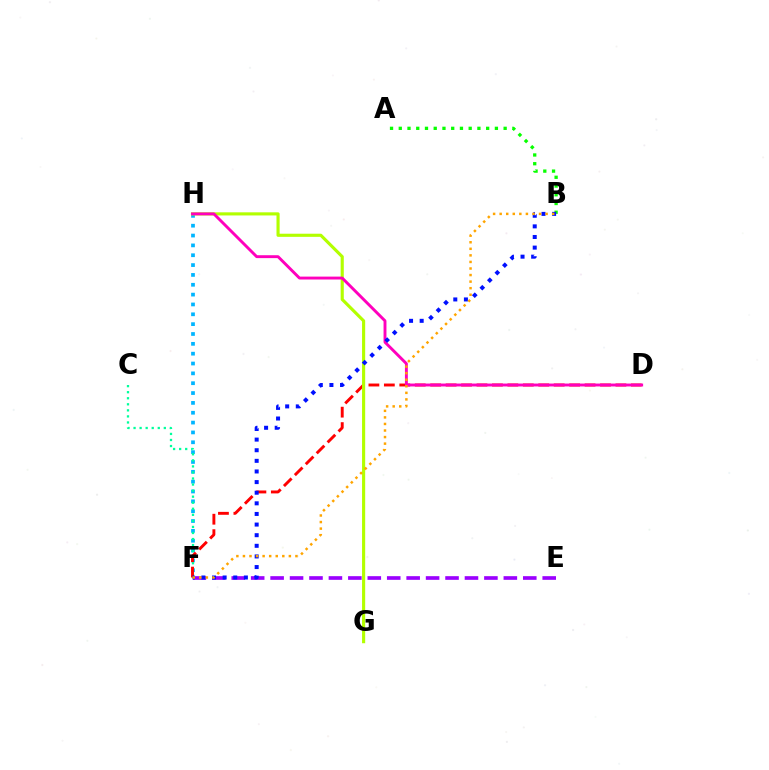{('F', 'H'): [{'color': '#00b5ff', 'line_style': 'dotted', 'thickness': 2.67}], ('C', 'F'): [{'color': '#00ff9d', 'line_style': 'dotted', 'thickness': 1.64}], ('D', 'F'): [{'color': '#ff0000', 'line_style': 'dashed', 'thickness': 2.1}], ('A', 'B'): [{'color': '#08ff00', 'line_style': 'dotted', 'thickness': 2.37}], ('G', 'H'): [{'color': '#b3ff00', 'line_style': 'solid', 'thickness': 2.25}], ('E', 'F'): [{'color': '#9b00ff', 'line_style': 'dashed', 'thickness': 2.64}], ('D', 'H'): [{'color': '#ff00bd', 'line_style': 'solid', 'thickness': 2.09}], ('B', 'F'): [{'color': '#0010ff', 'line_style': 'dotted', 'thickness': 2.89}, {'color': '#ffa500', 'line_style': 'dotted', 'thickness': 1.78}]}